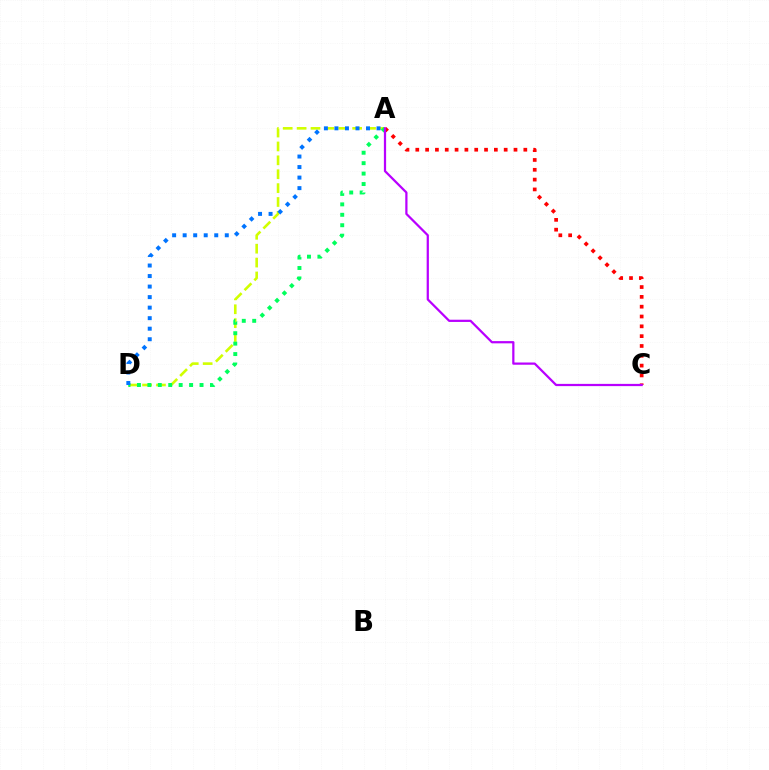{('A', 'D'): [{'color': '#d1ff00', 'line_style': 'dashed', 'thickness': 1.89}, {'color': '#00ff5c', 'line_style': 'dotted', 'thickness': 2.83}, {'color': '#0074ff', 'line_style': 'dotted', 'thickness': 2.86}], ('A', 'C'): [{'color': '#ff0000', 'line_style': 'dotted', 'thickness': 2.67}, {'color': '#b900ff', 'line_style': 'solid', 'thickness': 1.61}]}